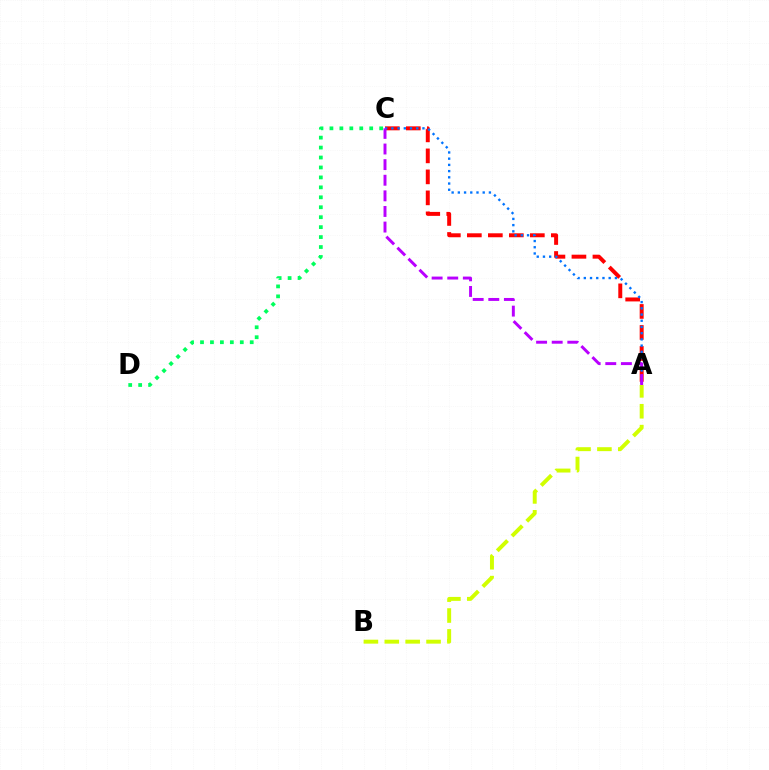{('A', 'C'): [{'color': '#ff0000', 'line_style': 'dashed', 'thickness': 2.85}, {'color': '#0074ff', 'line_style': 'dotted', 'thickness': 1.69}, {'color': '#b900ff', 'line_style': 'dashed', 'thickness': 2.12}], ('C', 'D'): [{'color': '#00ff5c', 'line_style': 'dotted', 'thickness': 2.7}], ('A', 'B'): [{'color': '#d1ff00', 'line_style': 'dashed', 'thickness': 2.84}]}